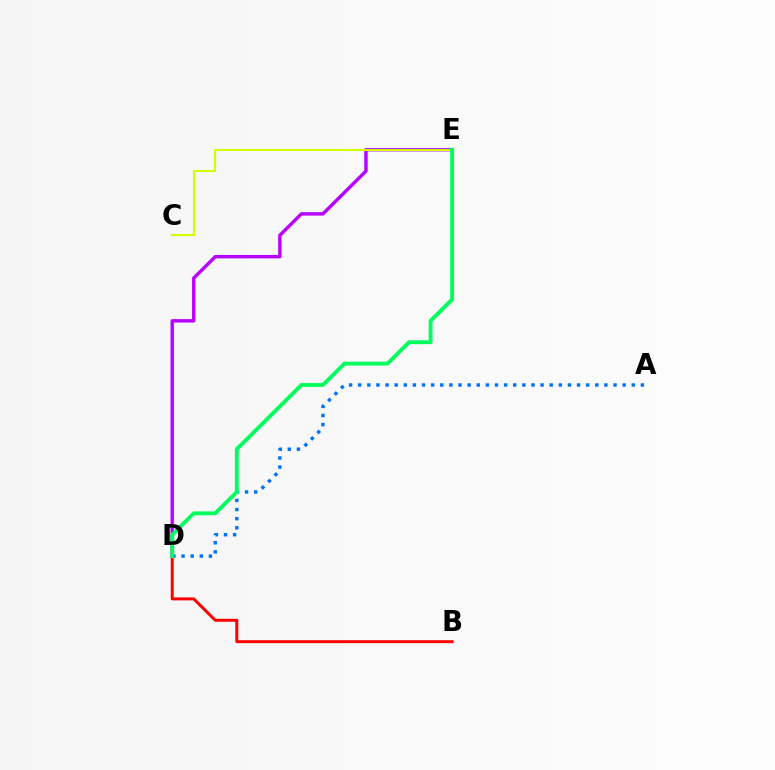{('A', 'D'): [{'color': '#0074ff', 'line_style': 'dotted', 'thickness': 2.48}], ('D', 'E'): [{'color': '#b900ff', 'line_style': 'solid', 'thickness': 2.45}, {'color': '#00ff5c', 'line_style': 'solid', 'thickness': 2.78}], ('C', 'E'): [{'color': '#d1ff00', 'line_style': 'solid', 'thickness': 1.54}], ('B', 'D'): [{'color': '#ff0000', 'line_style': 'solid', 'thickness': 2.14}]}